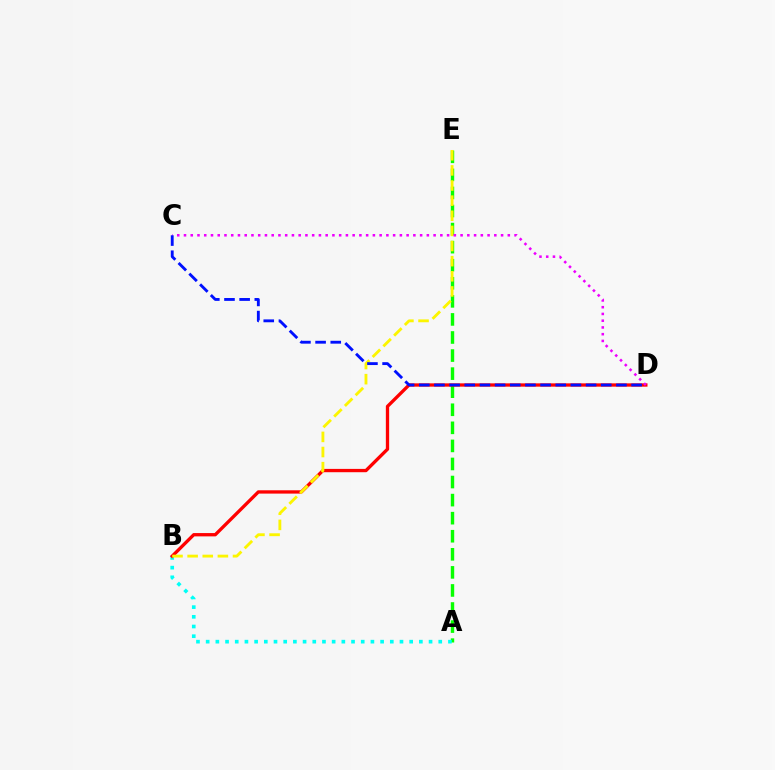{('A', 'E'): [{'color': '#08ff00', 'line_style': 'dashed', 'thickness': 2.45}], ('A', 'B'): [{'color': '#00fff6', 'line_style': 'dotted', 'thickness': 2.63}], ('B', 'D'): [{'color': '#ff0000', 'line_style': 'solid', 'thickness': 2.39}], ('B', 'E'): [{'color': '#fcf500', 'line_style': 'dashed', 'thickness': 2.06}], ('C', 'D'): [{'color': '#ee00ff', 'line_style': 'dotted', 'thickness': 1.83}, {'color': '#0010ff', 'line_style': 'dashed', 'thickness': 2.06}]}